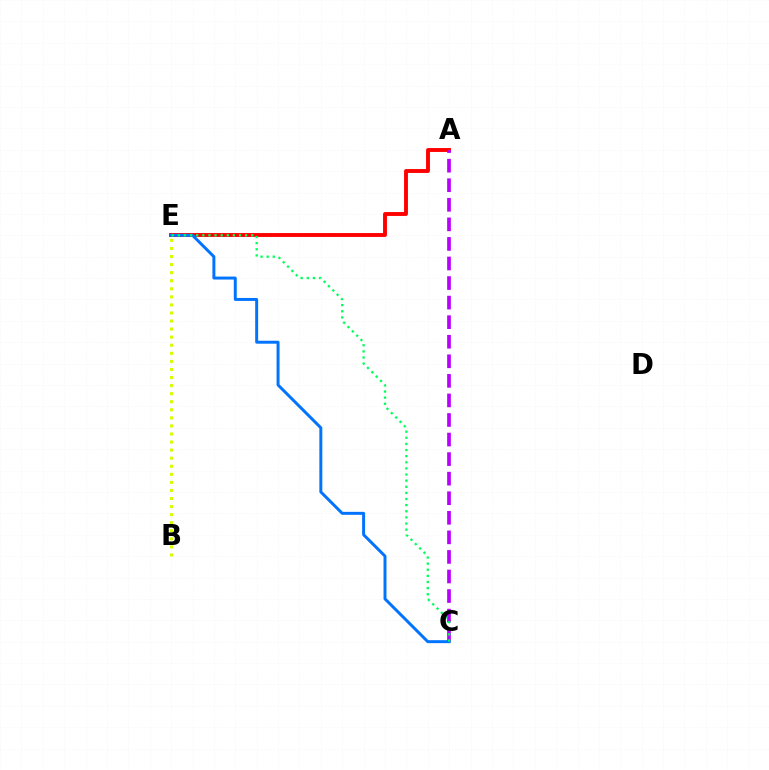{('A', 'E'): [{'color': '#ff0000', 'line_style': 'solid', 'thickness': 2.8}], ('A', 'C'): [{'color': '#b900ff', 'line_style': 'dashed', 'thickness': 2.66}], ('C', 'E'): [{'color': '#0074ff', 'line_style': 'solid', 'thickness': 2.13}, {'color': '#00ff5c', 'line_style': 'dotted', 'thickness': 1.66}], ('B', 'E'): [{'color': '#d1ff00', 'line_style': 'dotted', 'thickness': 2.19}]}